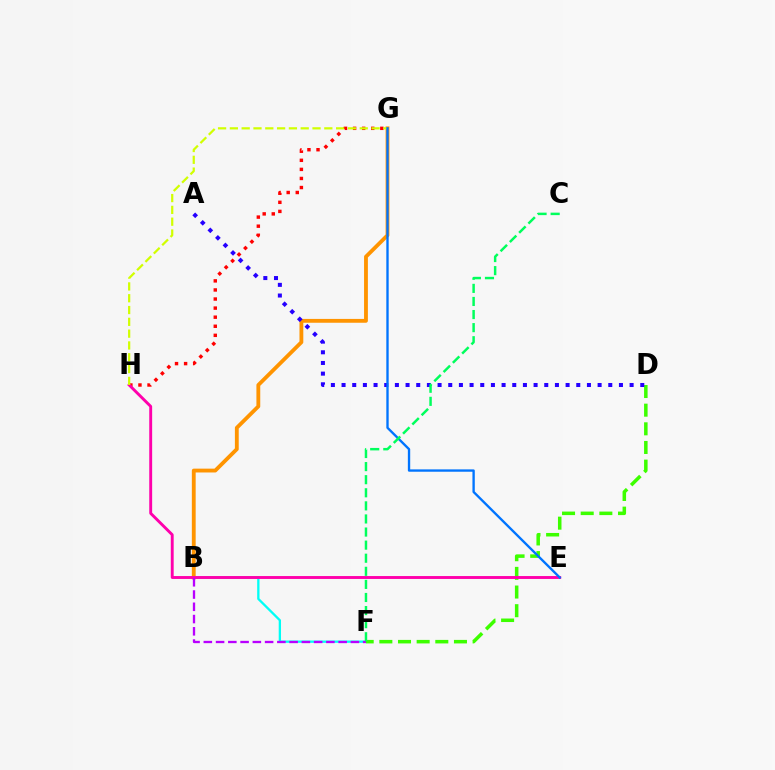{('B', 'G'): [{'color': '#ff9400', 'line_style': 'solid', 'thickness': 2.76}], ('B', 'F'): [{'color': '#00fff6', 'line_style': 'solid', 'thickness': 1.66}, {'color': '#b900ff', 'line_style': 'dashed', 'thickness': 1.67}], ('G', 'H'): [{'color': '#ff0000', 'line_style': 'dotted', 'thickness': 2.47}, {'color': '#d1ff00', 'line_style': 'dashed', 'thickness': 1.6}], ('D', 'F'): [{'color': '#3dff00', 'line_style': 'dashed', 'thickness': 2.53}], ('E', 'H'): [{'color': '#ff00ac', 'line_style': 'solid', 'thickness': 2.09}], ('A', 'D'): [{'color': '#2500ff', 'line_style': 'dotted', 'thickness': 2.9}], ('E', 'G'): [{'color': '#0074ff', 'line_style': 'solid', 'thickness': 1.69}], ('C', 'F'): [{'color': '#00ff5c', 'line_style': 'dashed', 'thickness': 1.78}]}